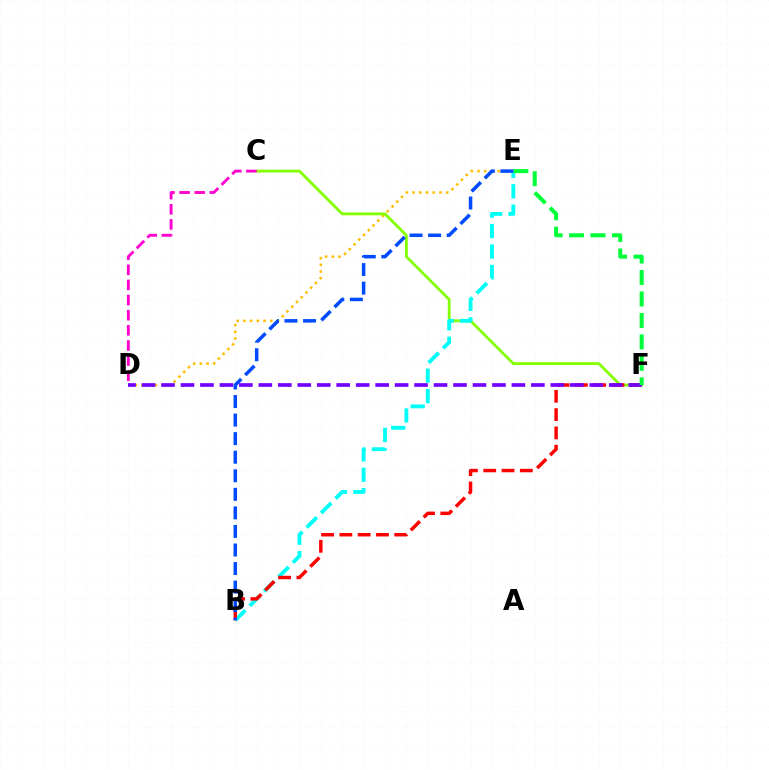{('D', 'E'): [{'color': '#ffbd00', 'line_style': 'dotted', 'thickness': 1.82}], ('C', 'F'): [{'color': '#84ff00', 'line_style': 'solid', 'thickness': 2.03}], ('C', 'D'): [{'color': '#ff00cf', 'line_style': 'dashed', 'thickness': 2.06}], ('B', 'E'): [{'color': '#00fff6', 'line_style': 'dashed', 'thickness': 2.77}, {'color': '#004bff', 'line_style': 'dashed', 'thickness': 2.52}], ('B', 'F'): [{'color': '#ff0000', 'line_style': 'dashed', 'thickness': 2.49}], ('D', 'F'): [{'color': '#7200ff', 'line_style': 'dashed', 'thickness': 2.64}], ('E', 'F'): [{'color': '#00ff39', 'line_style': 'dashed', 'thickness': 2.92}]}